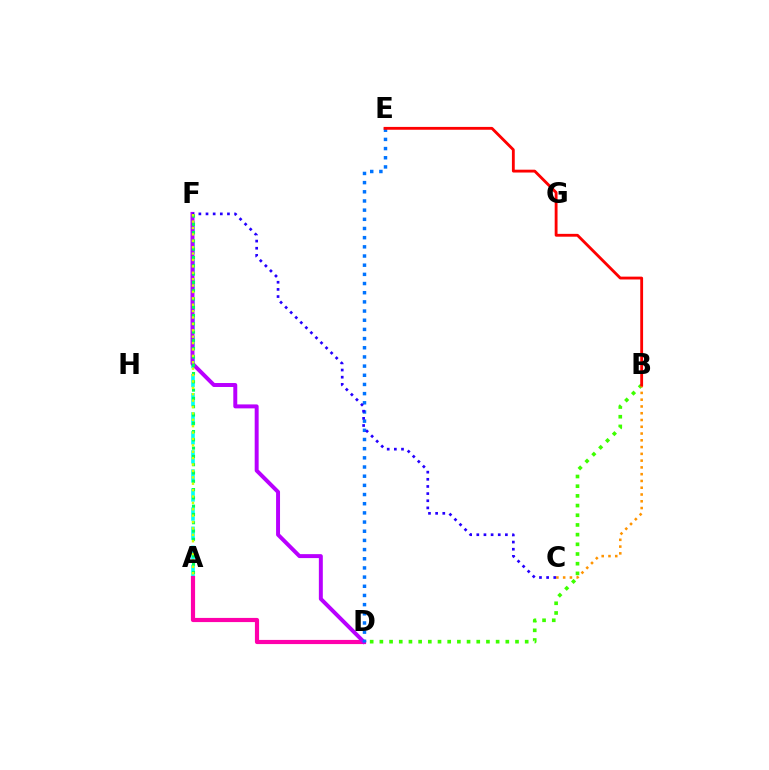{('B', 'D'): [{'color': '#3dff00', 'line_style': 'dotted', 'thickness': 2.63}], ('A', 'F'): [{'color': '#00fff6', 'line_style': 'dashed', 'thickness': 2.59}, {'color': '#00ff5c', 'line_style': 'dotted', 'thickness': 2.25}, {'color': '#d1ff00', 'line_style': 'dotted', 'thickness': 1.74}], ('A', 'D'): [{'color': '#ff00ac', 'line_style': 'solid', 'thickness': 3.0}], ('D', 'F'): [{'color': '#b900ff', 'line_style': 'solid', 'thickness': 2.85}], ('D', 'E'): [{'color': '#0074ff', 'line_style': 'dotted', 'thickness': 2.49}], ('B', 'C'): [{'color': '#ff9400', 'line_style': 'dotted', 'thickness': 1.84}], ('B', 'E'): [{'color': '#ff0000', 'line_style': 'solid', 'thickness': 2.04}], ('C', 'F'): [{'color': '#2500ff', 'line_style': 'dotted', 'thickness': 1.94}]}